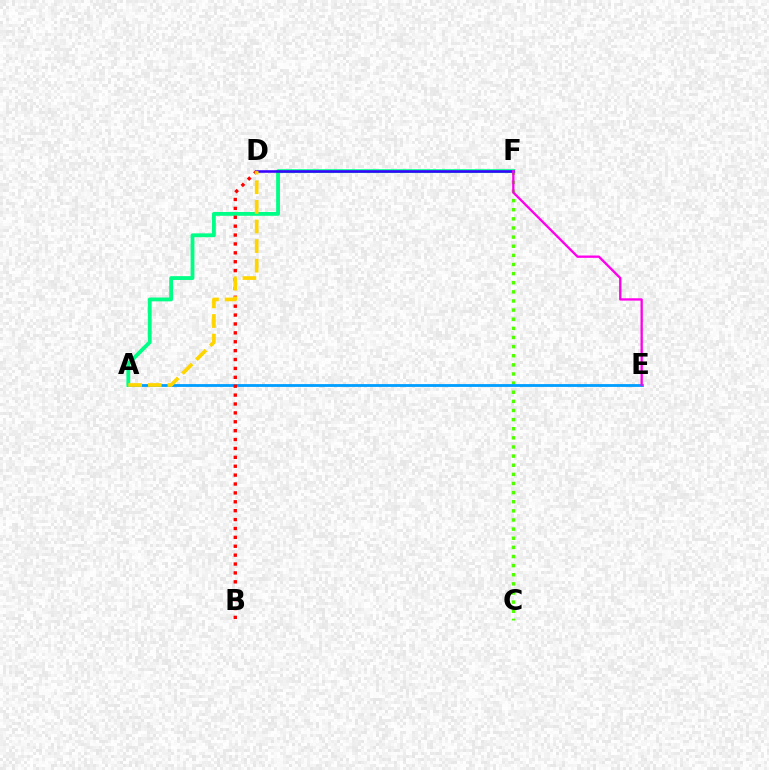{('C', 'F'): [{'color': '#4fff00', 'line_style': 'dotted', 'thickness': 2.48}], ('A', 'E'): [{'color': '#009eff', 'line_style': 'solid', 'thickness': 2.02}], ('A', 'F'): [{'color': '#00ff86', 'line_style': 'solid', 'thickness': 2.76}], ('D', 'F'): [{'color': '#3700ff', 'line_style': 'solid', 'thickness': 1.84}], ('B', 'D'): [{'color': '#ff0000', 'line_style': 'dotted', 'thickness': 2.42}], ('A', 'D'): [{'color': '#ffd500', 'line_style': 'dashed', 'thickness': 2.66}], ('E', 'F'): [{'color': '#ff00ed', 'line_style': 'solid', 'thickness': 1.68}]}